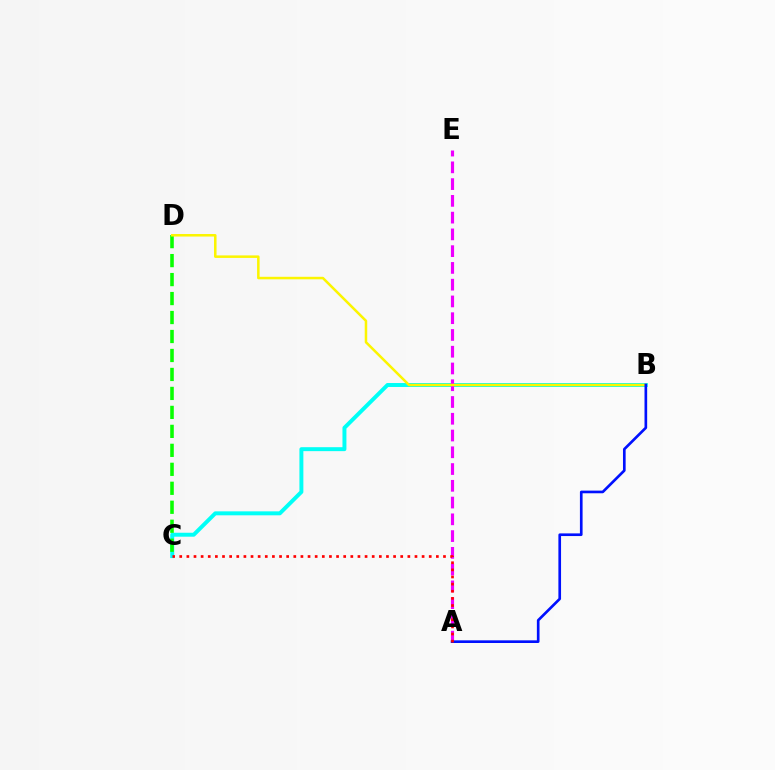{('B', 'C'): [{'color': '#00fff6', 'line_style': 'solid', 'thickness': 2.85}], ('C', 'D'): [{'color': '#08ff00', 'line_style': 'dashed', 'thickness': 2.58}], ('A', 'E'): [{'color': '#ee00ff', 'line_style': 'dashed', 'thickness': 2.28}], ('B', 'D'): [{'color': '#fcf500', 'line_style': 'solid', 'thickness': 1.81}], ('A', 'B'): [{'color': '#0010ff', 'line_style': 'solid', 'thickness': 1.92}], ('A', 'C'): [{'color': '#ff0000', 'line_style': 'dotted', 'thickness': 1.94}]}